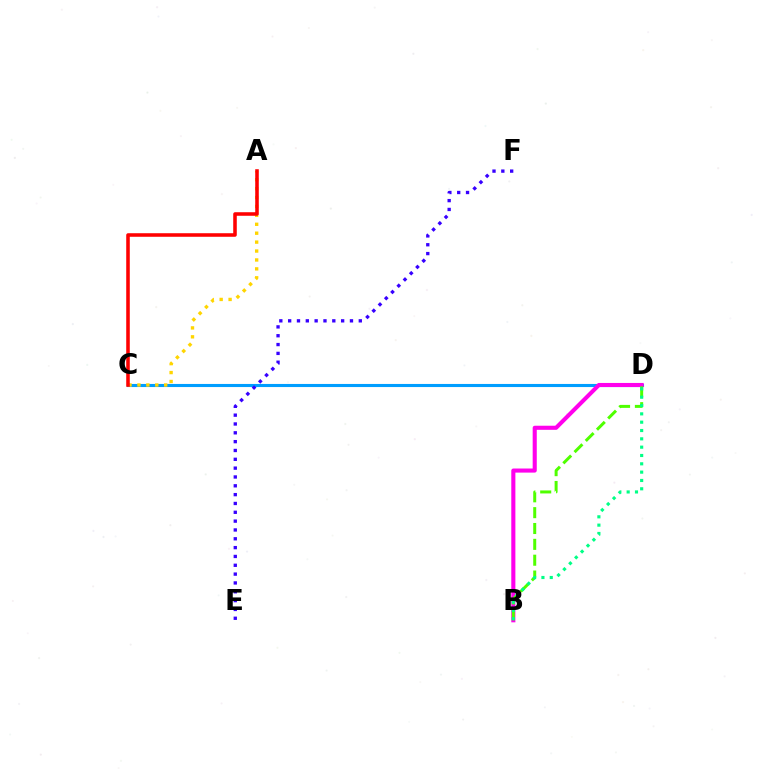{('C', 'D'): [{'color': '#009eff', 'line_style': 'solid', 'thickness': 2.24}], ('B', 'D'): [{'color': '#ff00ed', 'line_style': 'solid', 'thickness': 2.95}, {'color': '#4fff00', 'line_style': 'dashed', 'thickness': 2.15}, {'color': '#00ff86', 'line_style': 'dotted', 'thickness': 2.26}], ('A', 'C'): [{'color': '#ffd500', 'line_style': 'dotted', 'thickness': 2.42}, {'color': '#ff0000', 'line_style': 'solid', 'thickness': 2.56}], ('E', 'F'): [{'color': '#3700ff', 'line_style': 'dotted', 'thickness': 2.4}]}